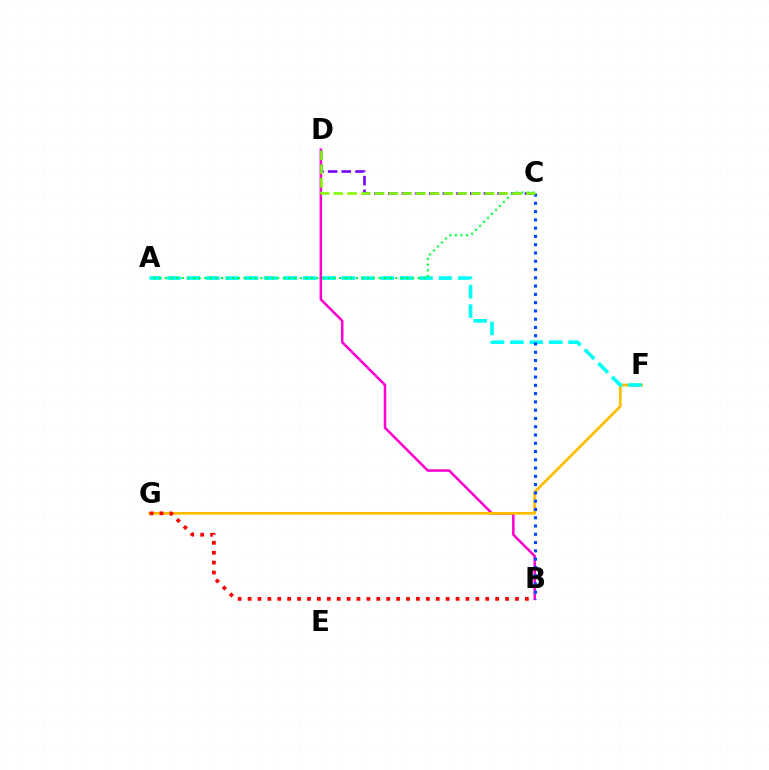{('B', 'D'): [{'color': '#ff00cf', 'line_style': 'solid', 'thickness': 1.82}], ('F', 'G'): [{'color': '#ffbd00', 'line_style': 'solid', 'thickness': 1.99}], ('A', 'F'): [{'color': '#00fff6', 'line_style': 'dashed', 'thickness': 2.63}], ('C', 'D'): [{'color': '#7200ff', 'line_style': 'dashed', 'thickness': 1.86}, {'color': '#84ff00', 'line_style': 'dashed', 'thickness': 1.87}], ('A', 'C'): [{'color': '#00ff39', 'line_style': 'dotted', 'thickness': 1.53}], ('B', 'C'): [{'color': '#004bff', 'line_style': 'dotted', 'thickness': 2.25}], ('B', 'G'): [{'color': '#ff0000', 'line_style': 'dotted', 'thickness': 2.69}]}